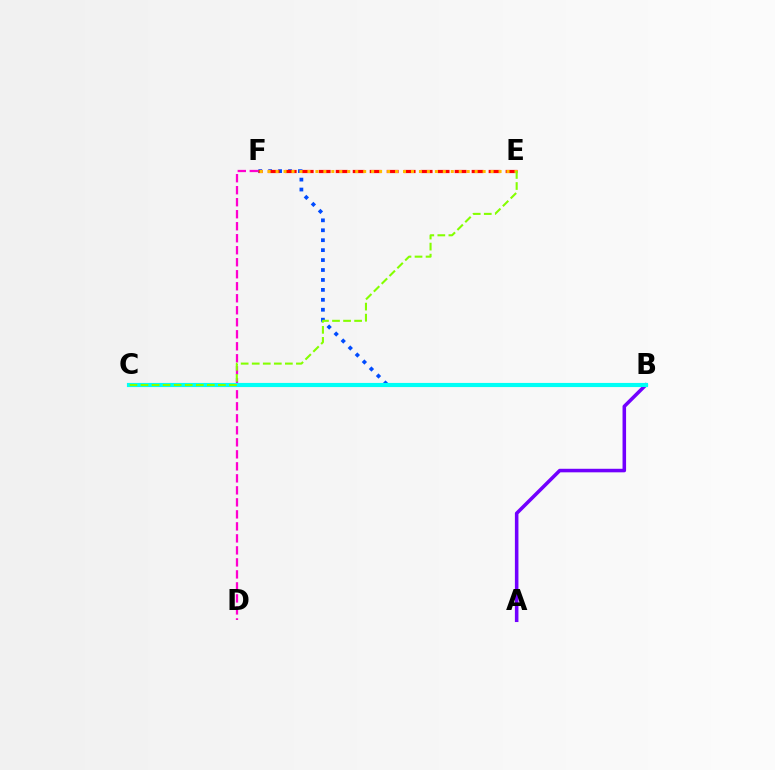{('D', 'F'): [{'color': '#ff00cf', 'line_style': 'dashed', 'thickness': 1.63}], ('A', 'B'): [{'color': '#7200ff', 'line_style': 'solid', 'thickness': 2.56}], ('B', 'F'): [{'color': '#004bff', 'line_style': 'dotted', 'thickness': 2.7}], ('E', 'F'): [{'color': '#ff0000', 'line_style': 'dashed', 'thickness': 2.31}, {'color': '#ffbd00', 'line_style': 'dotted', 'thickness': 2.16}], ('B', 'C'): [{'color': '#00ff39', 'line_style': 'dashed', 'thickness': 2.04}, {'color': '#00fff6', 'line_style': 'solid', 'thickness': 2.97}], ('C', 'E'): [{'color': '#84ff00', 'line_style': 'dashed', 'thickness': 1.5}]}